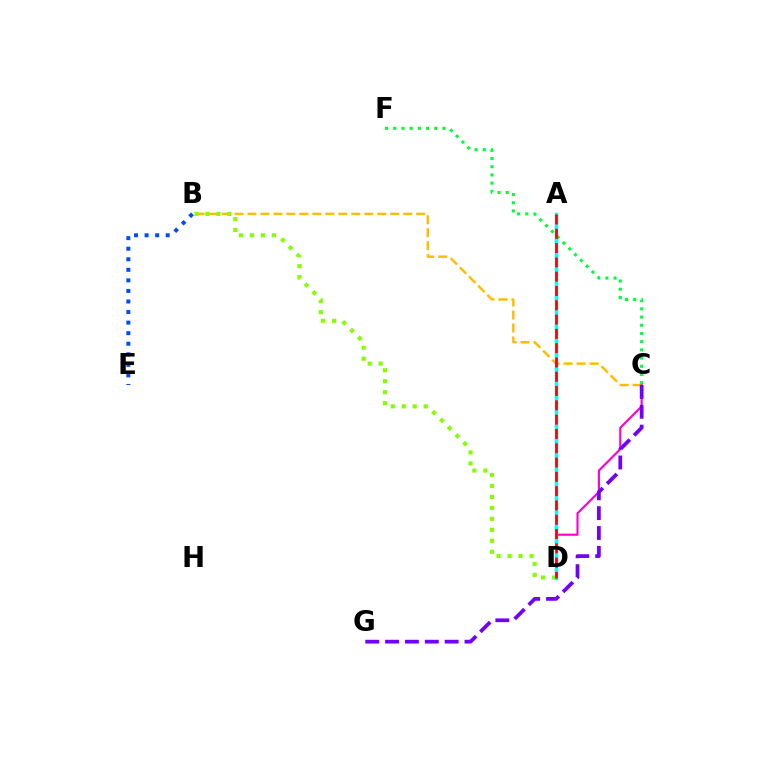{('B', 'C'): [{'color': '#ffbd00', 'line_style': 'dashed', 'thickness': 1.76}], ('B', 'D'): [{'color': '#84ff00', 'line_style': 'dotted', 'thickness': 2.98}], ('C', 'D'): [{'color': '#ff00cf', 'line_style': 'solid', 'thickness': 1.54}], ('A', 'D'): [{'color': '#00fff6', 'line_style': 'solid', 'thickness': 2.44}, {'color': '#ff0000', 'line_style': 'dashed', 'thickness': 1.94}], ('C', 'F'): [{'color': '#00ff39', 'line_style': 'dotted', 'thickness': 2.23}], ('B', 'E'): [{'color': '#004bff', 'line_style': 'dotted', 'thickness': 2.87}], ('C', 'G'): [{'color': '#7200ff', 'line_style': 'dashed', 'thickness': 2.7}]}